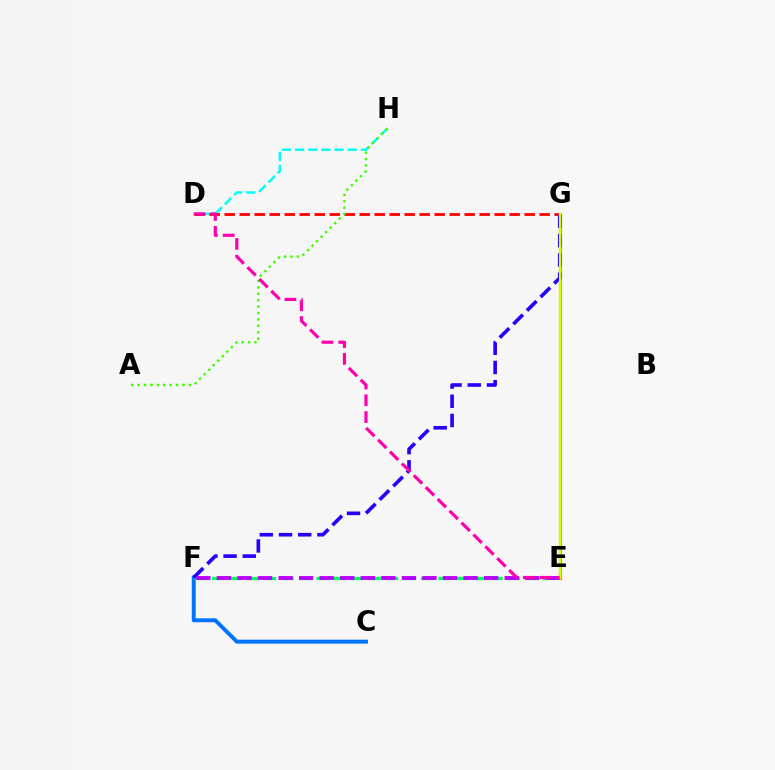{('C', 'F'): [{'color': '#0074ff', 'line_style': 'solid', 'thickness': 2.84}], ('E', 'F'): [{'color': '#00ff5c', 'line_style': 'dashed', 'thickness': 2.37}, {'color': '#b900ff', 'line_style': 'dashed', 'thickness': 2.79}], ('D', 'H'): [{'color': '#00fff6', 'line_style': 'dashed', 'thickness': 1.79}], ('D', 'G'): [{'color': '#ff0000', 'line_style': 'dashed', 'thickness': 2.04}], ('E', 'G'): [{'color': '#ff9400', 'line_style': 'solid', 'thickness': 2.31}, {'color': '#d1ff00', 'line_style': 'solid', 'thickness': 1.6}], ('F', 'G'): [{'color': '#2500ff', 'line_style': 'dashed', 'thickness': 2.61}], ('A', 'H'): [{'color': '#3dff00', 'line_style': 'dotted', 'thickness': 1.74}], ('D', 'E'): [{'color': '#ff00ac', 'line_style': 'dashed', 'thickness': 2.28}]}